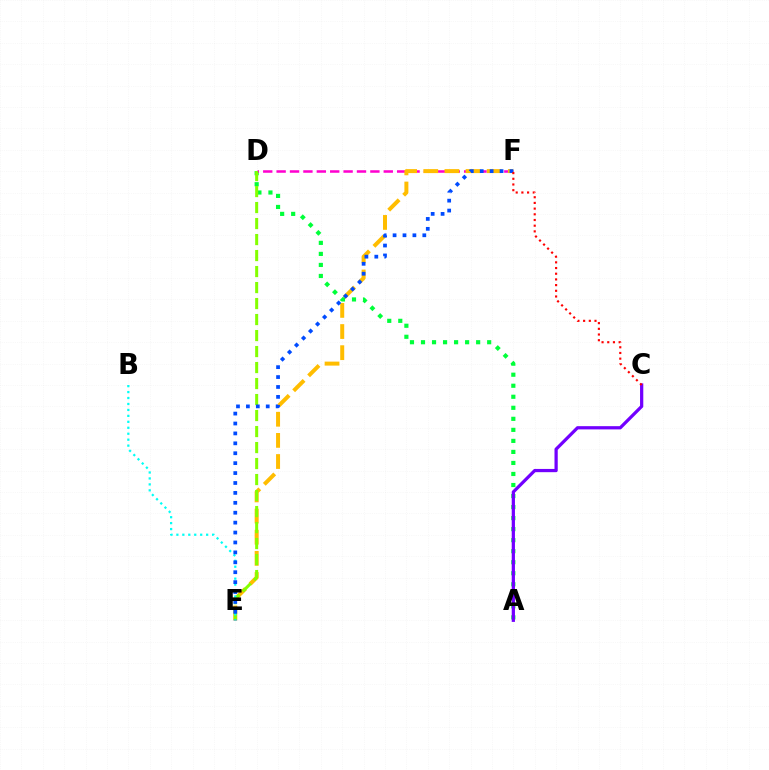{('A', 'D'): [{'color': '#00ff39', 'line_style': 'dotted', 'thickness': 3.0}], ('A', 'C'): [{'color': '#7200ff', 'line_style': 'solid', 'thickness': 2.33}], ('D', 'F'): [{'color': '#ff00cf', 'line_style': 'dashed', 'thickness': 1.82}], ('E', 'F'): [{'color': '#ffbd00', 'line_style': 'dashed', 'thickness': 2.87}, {'color': '#004bff', 'line_style': 'dotted', 'thickness': 2.69}], ('D', 'E'): [{'color': '#84ff00', 'line_style': 'dashed', 'thickness': 2.17}], ('B', 'E'): [{'color': '#00fff6', 'line_style': 'dotted', 'thickness': 1.62}], ('C', 'F'): [{'color': '#ff0000', 'line_style': 'dotted', 'thickness': 1.55}]}